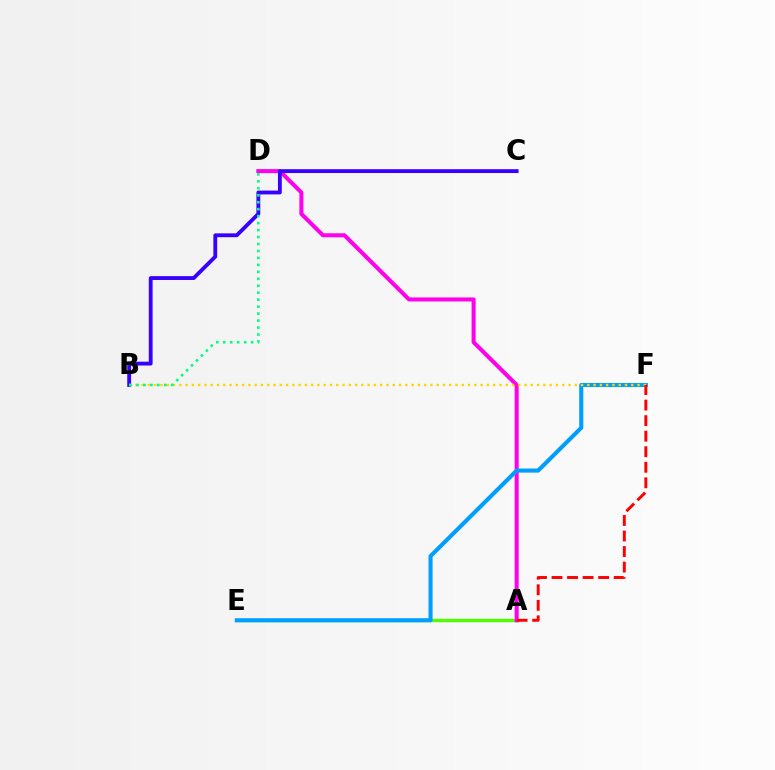{('A', 'E'): [{'color': '#4fff00', 'line_style': 'solid', 'thickness': 2.43}], ('A', 'D'): [{'color': '#ff00ed', 'line_style': 'solid', 'thickness': 2.9}], ('B', 'C'): [{'color': '#3700ff', 'line_style': 'solid', 'thickness': 2.76}], ('E', 'F'): [{'color': '#009eff', 'line_style': 'solid', 'thickness': 2.94}], ('B', 'F'): [{'color': '#ffd500', 'line_style': 'dotted', 'thickness': 1.71}], ('A', 'F'): [{'color': '#ff0000', 'line_style': 'dashed', 'thickness': 2.11}], ('B', 'D'): [{'color': '#00ff86', 'line_style': 'dotted', 'thickness': 1.89}]}